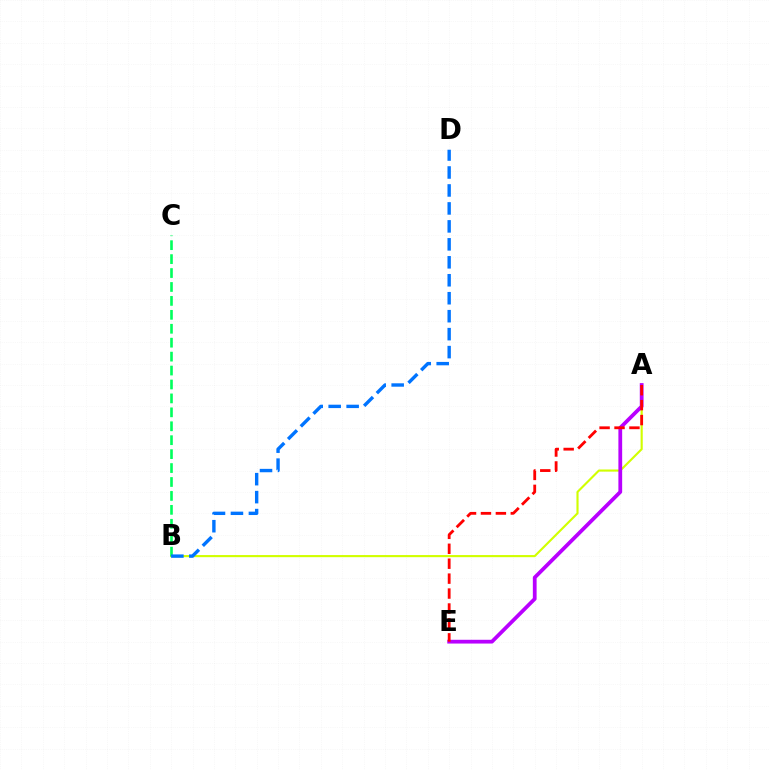{('A', 'B'): [{'color': '#d1ff00', 'line_style': 'solid', 'thickness': 1.53}], ('B', 'C'): [{'color': '#00ff5c', 'line_style': 'dashed', 'thickness': 1.89}], ('A', 'E'): [{'color': '#b900ff', 'line_style': 'solid', 'thickness': 2.71}, {'color': '#ff0000', 'line_style': 'dashed', 'thickness': 2.03}], ('B', 'D'): [{'color': '#0074ff', 'line_style': 'dashed', 'thickness': 2.44}]}